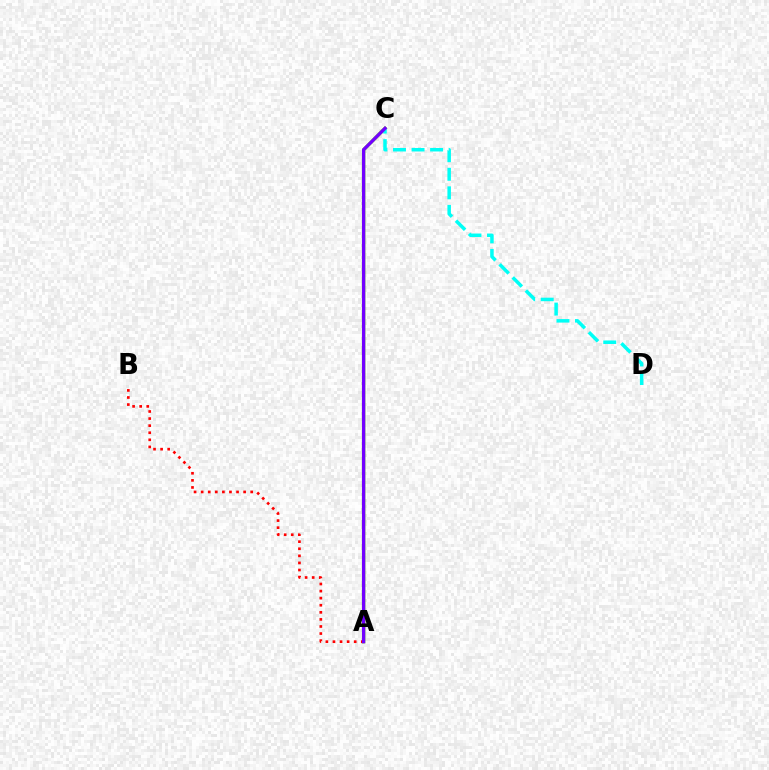{('A', 'C'): [{'color': '#84ff00', 'line_style': 'solid', 'thickness': 2.45}, {'color': '#7200ff', 'line_style': 'solid', 'thickness': 2.4}], ('A', 'B'): [{'color': '#ff0000', 'line_style': 'dotted', 'thickness': 1.92}], ('C', 'D'): [{'color': '#00fff6', 'line_style': 'dashed', 'thickness': 2.52}]}